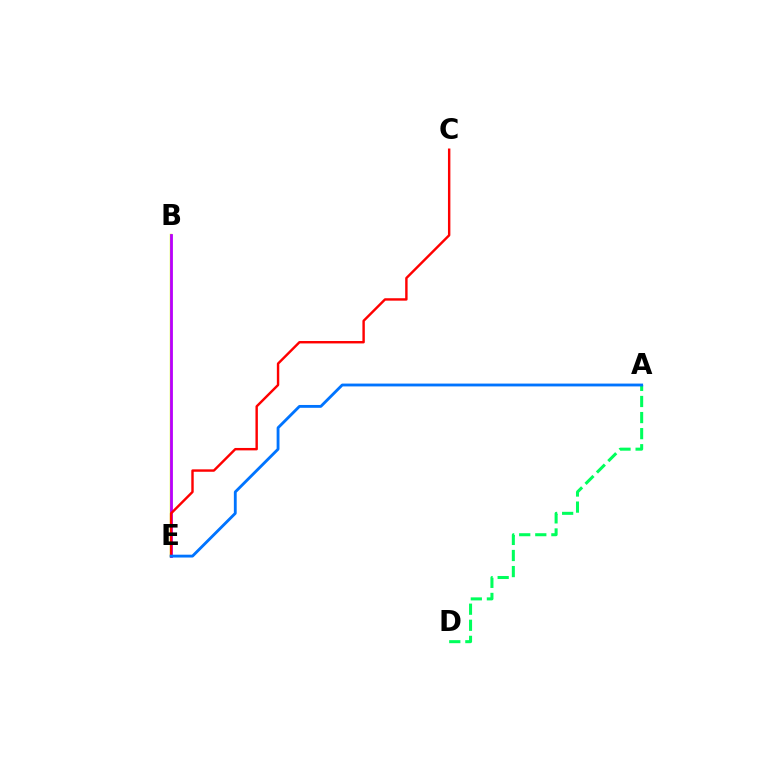{('B', 'E'): [{'color': '#d1ff00', 'line_style': 'solid', 'thickness': 1.74}, {'color': '#b900ff', 'line_style': 'solid', 'thickness': 2.02}], ('A', 'D'): [{'color': '#00ff5c', 'line_style': 'dashed', 'thickness': 2.18}], ('C', 'E'): [{'color': '#ff0000', 'line_style': 'solid', 'thickness': 1.74}], ('A', 'E'): [{'color': '#0074ff', 'line_style': 'solid', 'thickness': 2.04}]}